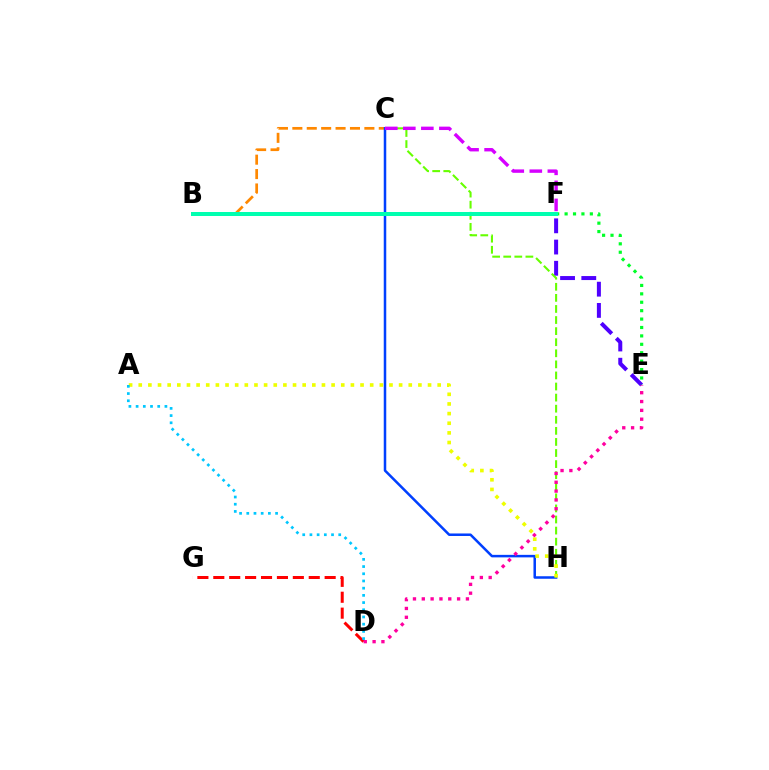{('B', 'C'): [{'color': '#ff8800', 'line_style': 'dashed', 'thickness': 1.96}], ('E', 'F'): [{'color': '#4f00ff', 'line_style': 'dashed', 'thickness': 2.88}, {'color': '#00ff27', 'line_style': 'dotted', 'thickness': 2.29}], ('C', 'H'): [{'color': '#003fff', 'line_style': 'solid', 'thickness': 1.81}, {'color': '#66ff00', 'line_style': 'dashed', 'thickness': 1.51}], ('B', 'F'): [{'color': '#00ffaf', 'line_style': 'solid', 'thickness': 2.88}], ('A', 'H'): [{'color': '#eeff00', 'line_style': 'dotted', 'thickness': 2.62}], ('D', 'G'): [{'color': '#ff0000', 'line_style': 'dashed', 'thickness': 2.16}], ('D', 'E'): [{'color': '#ff00a0', 'line_style': 'dotted', 'thickness': 2.4}], ('C', 'F'): [{'color': '#d600ff', 'line_style': 'dashed', 'thickness': 2.45}], ('A', 'D'): [{'color': '#00c7ff', 'line_style': 'dotted', 'thickness': 1.96}]}